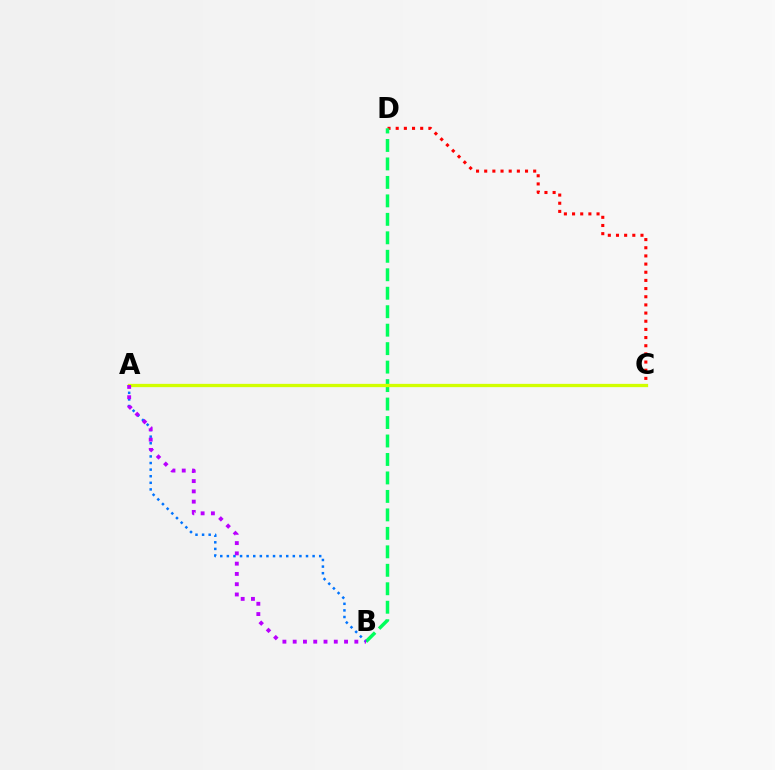{('C', 'D'): [{'color': '#ff0000', 'line_style': 'dotted', 'thickness': 2.22}], ('B', 'D'): [{'color': '#00ff5c', 'line_style': 'dashed', 'thickness': 2.51}], ('A', 'B'): [{'color': '#0074ff', 'line_style': 'dotted', 'thickness': 1.79}, {'color': '#b900ff', 'line_style': 'dotted', 'thickness': 2.79}], ('A', 'C'): [{'color': '#d1ff00', 'line_style': 'solid', 'thickness': 2.36}]}